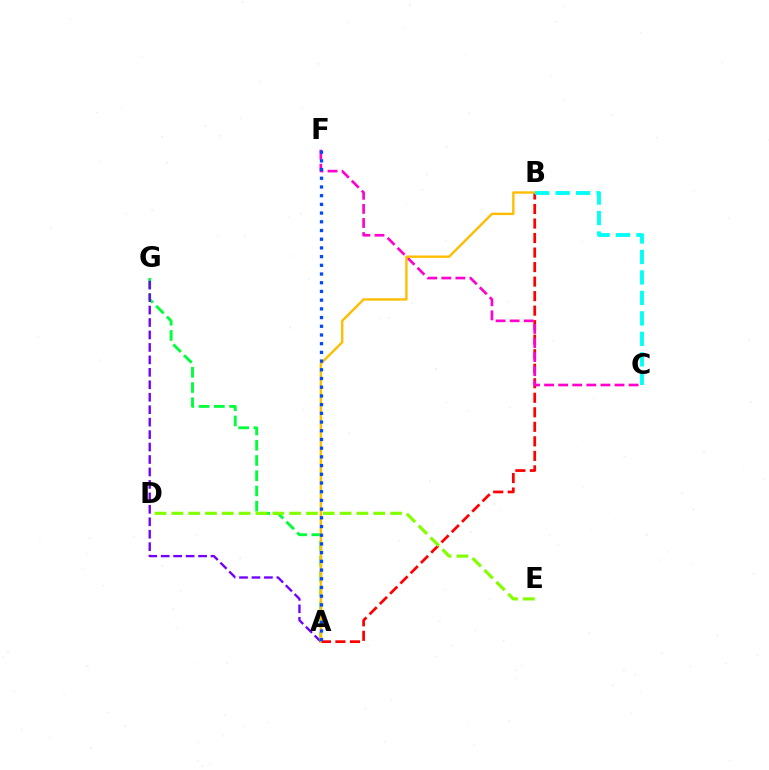{('A', 'G'): [{'color': '#00ff39', 'line_style': 'dashed', 'thickness': 2.07}, {'color': '#7200ff', 'line_style': 'dashed', 'thickness': 1.69}], ('A', 'B'): [{'color': '#ff0000', 'line_style': 'dashed', 'thickness': 1.97}, {'color': '#ffbd00', 'line_style': 'solid', 'thickness': 1.71}], ('C', 'F'): [{'color': '#ff00cf', 'line_style': 'dashed', 'thickness': 1.91}], ('A', 'F'): [{'color': '#004bff', 'line_style': 'dotted', 'thickness': 2.37}], ('D', 'E'): [{'color': '#84ff00', 'line_style': 'dashed', 'thickness': 2.29}], ('B', 'C'): [{'color': '#00fff6', 'line_style': 'dashed', 'thickness': 2.78}]}